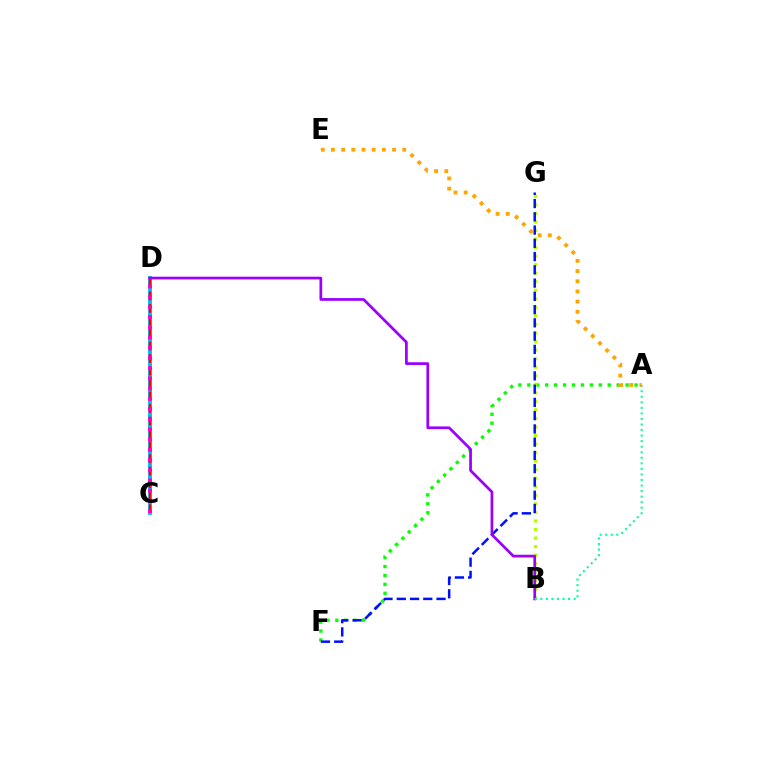{('A', 'F'): [{'color': '#08ff00', 'line_style': 'dotted', 'thickness': 2.43}], ('B', 'G'): [{'color': '#b3ff00', 'line_style': 'dotted', 'thickness': 2.32}], ('F', 'G'): [{'color': '#0010ff', 'line_style': 'dashed', 'thickness': 1.8}], ('C', 'D'): [{'color': '#00b5ff', 'line_style': 'solid', 'thickness': 2.75}, {'color': '#ff0000', 'line_style': 'dashed', 'thickness': 1.7}, {'color': '#ff00bd', 'line_style': 'dotted', 'thickness': 2.77}], ('A', 'E'): [{'color': '#ffa500', 'line_style': 'dotted', 'thickness': 2.77}], ('B', 'D'): [{'color': '#9b00ff', 'line_style': 'solid', 'thickness': 1.97}], ('A', 'B'): [{'color': '#00ff9d', 'line_style': 'dotted', 'thickness': 1.51}]}